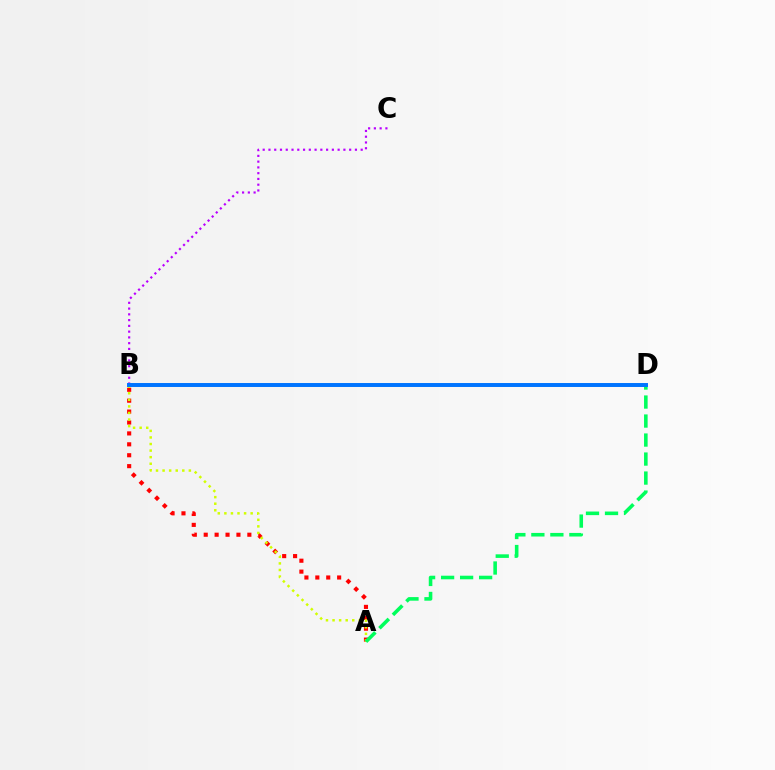{('A', 'B'): [{'color': '#ff0000', 'line_style': 'dotted', 'thickness': 2.96}, {'color': '#d1ff00', 'line_style': 'dotted', 'thickness': 1.79}], ('A', 'D'): [{'color': '#00ff5c', 'line_style': 'dashed', 'thickness': 2.58}], ('B', 'C'): [{'color': '#b900ff', 'line_style': 'dotted', 'thickness': 1.57}], ('B', 'D'): [{'color': '#0074ff', 'line_style': 'solid', 'thickness': 2.85}]}